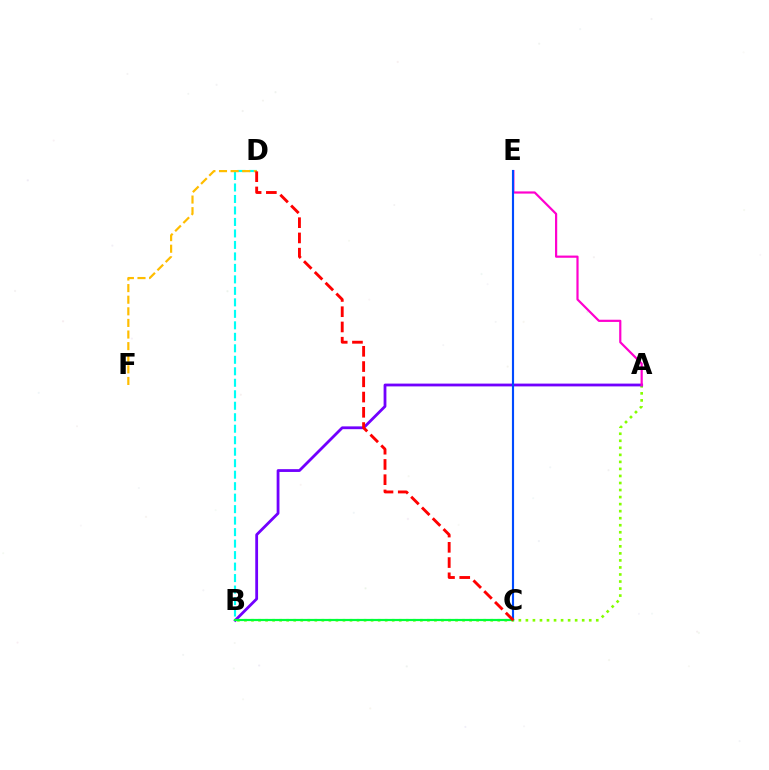{('A', 'B'): [{'color': '#84ff00', 'line_style': 'dotted', 'thickness': 1.91}, {'color': '#7200ff', 'line_style': 'solid', 'thickness': 2.01}], ('B', 'D'): [{'color': '#00fff6', 'line_style': 'dashed', 'thickness': 1.56}], ('A', 'E'): [{'color': '#ff00cf', 'line_style': 'solid', 'thickness': 1.58}], ('C', 'E'): [{'color': '#004bff', 'line_style': 'solid', 'thickness': 1.54}], ('B', 'C'): [{'color': '#00ff39', 'line_style': 'solid', 'thickness': 1.58}], ('D', 'F'): [{'color': '#ffbd00', 'line_style': 'dashed', 'thickness': 1.58}], ('C', 'D'): [{'color': '#ff0000', 'line_style': 'dashed', 'thickness': 2.07}]}